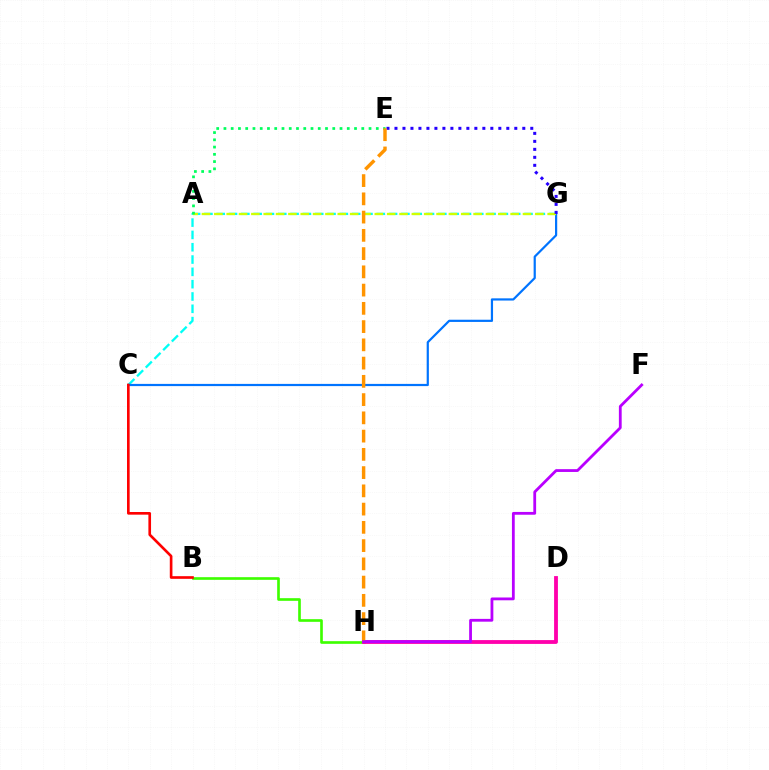{('C', 'G'): [{'color': '#00fff6', 'line_style': 'dashed', 'thickness': 1.67}, {'color': '#0074ff', 'line_style': 'solid', 'thickness': 1.59}], ('B', 'H'): [{'color': '#3dff00', 'line_style': 'solid', 'thickness': 1.91}], ('D', 'H'): [{'color': '#ff00ac', 'line_style': 'solid', 'thickness': 2.75}], ('A', 'G'): [{'color': '#d1ff00', 'line_style': 'dashed', 'thickness': 1.68}], ('E', 'G'): [{'color': '#2500ff', 'line_style': 'dotted', 'thickness': 2.17}], ('B', 'C'): [{'color': '#ff0000', 'line_style': 'solid', 'thickness': 1.91}], ('A', 'E'): [{'color': '#00ff5c', 'line_style': 'dotted', 'thickness': 1.97}], ('E', 'H'): [{'color': '#ff9400', 'line_style': 'dashed', 'thickness': 2.48}], ('F', 'H'): [{'color': '#b900ff', 'line_style': 'solid', 'thickness': 2.01}]}